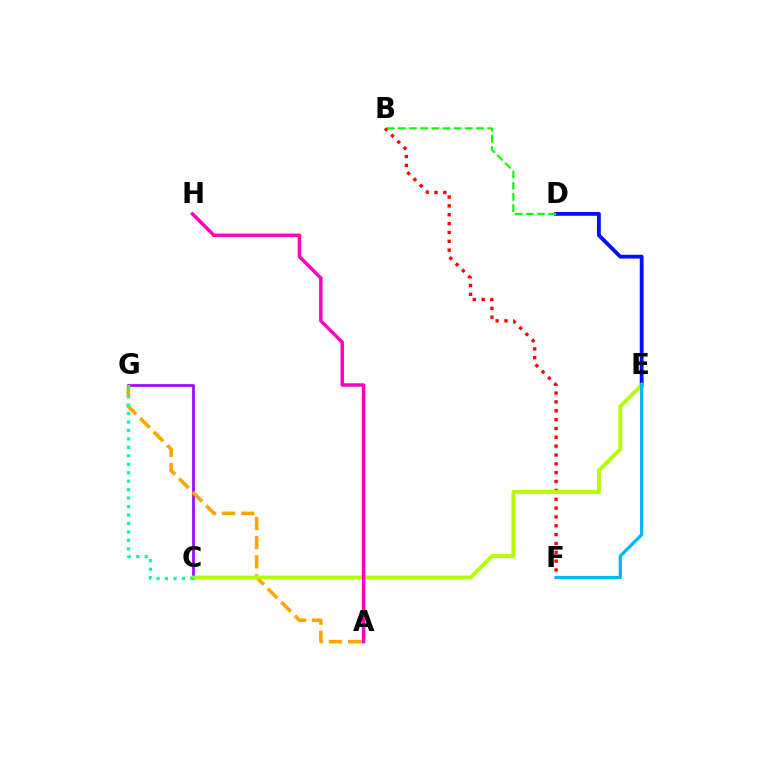{('C', 'G'): [{'color': '#9b00ff', 'line_style': 'solid', 'thickness': 1.94}, {'color': '#00ff9d', 'line_style': 'dotted', 'thickness': 2.3}], ('D', 'E'): [{'color': '#0010ff', 'line_style': 'solid', 'thickness': 2.74}], ('B', 'F'): [{'color': '#ff0000', 'line_style': 'dotted', 'thickness': 2.4}], ('A', 'G'): [{'color': '#ffa500', 'line_style': 'dashed', 'thickness': 2.59}], ('C', 'E'): [{'color': '#b3ff00', 'line_style': 'solid', 'thickness': 2.81}], ('E', 'F'): [{'color': '#00b5ff', 'line_style': 'solid', 'thickness': 2.31}], ('B', 'D'): [{'color': '#08ff00', 'line_style': 'dashed', 'thickness': 1.52}], ('A', 'H'): [{'color': '#ff00bd', 'line_style': 'solid', 'thickness': 2.48}]}